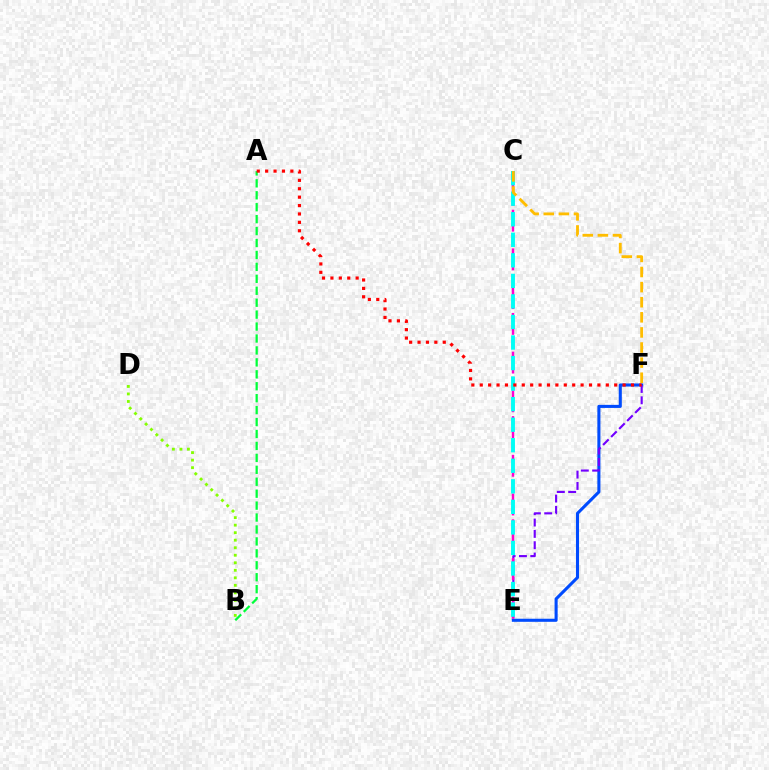{('E', 'F'): [{'color': '#004bff', 'line_style': 'solid', 'thickness': 2.21}, {'color': '#7200ff', 'line_style': 'dashed', 'thickness': 1.54}], ('A', 'B'): [{'color': '#00ff39', 'line_style': 'dashed', 'thickness': 1.62}], ('C', 'E'): [{'color': '#ff00cf', 'line_style': 'dashed', 'thickness': 1.75}, {'color': '#00fff6', 'line_style': 'dashed', 'thickness': 2.79}], ('B', 'D'): [{'color': '#84ff00', 'line_style': 'dotted', 'thickness': 2.04}], ('A', 'F'): [{'color': '#ff0000', 'line_style': 'dotted', 'thickness': 2.28}], ('C', 'F'): [{'color': '#ffbd00', 'line_style': 'dashed', 'thickness': 2.05}]}